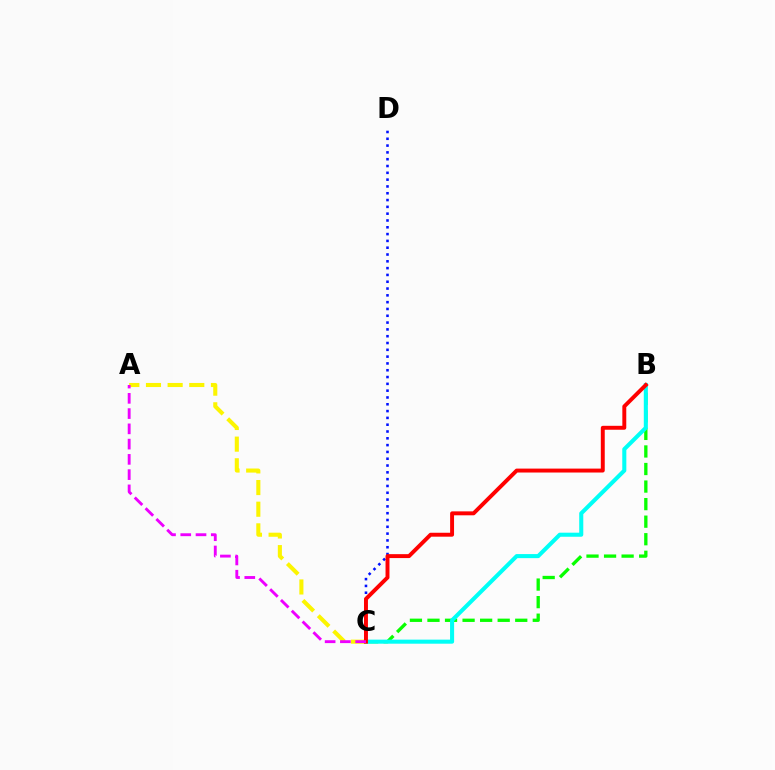{('B', 'C'): [{'color': '#08ff00', 'line_style': 'dashed', 'thickness': 2.38}, {'color': '#00fff6', 'line_style': 'solid', 'thickness': 2.92}, {'color': '#ff0000', 'line_style': 'solid', 'thickness': 2.83}], ('C', 'D'): [{'color': '#0010ff', 'line_style': 'dotted', 'thickness': 1.85}], ('A', 'C'): [{'color': '#fcf500', 'line_style': 'dashed', 'thickness': 2.94}, {'color': '#ee00ff', 'line_style': 'dashed', 'thickness': 2.07}]}